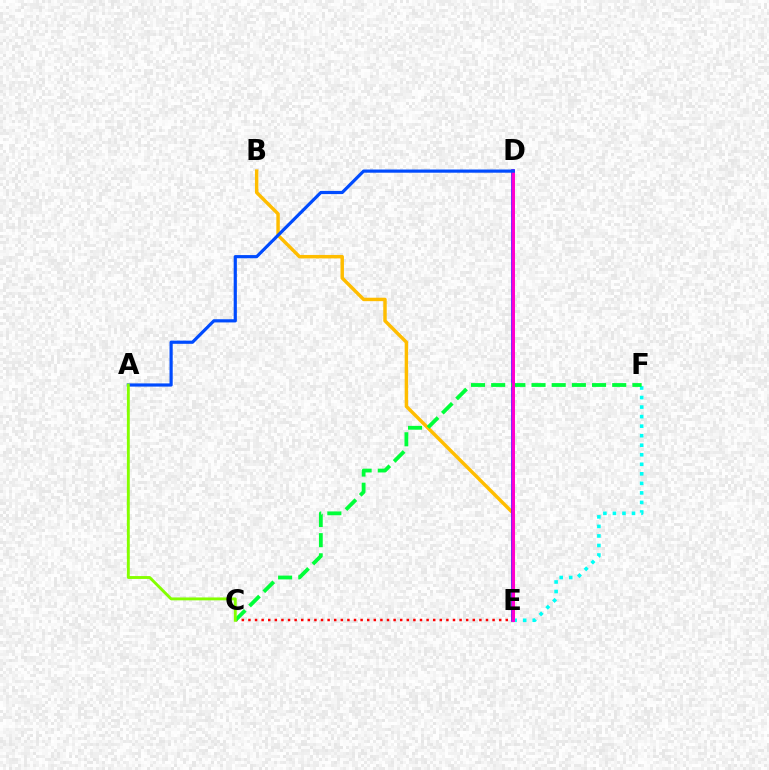{('C', 'E'): [{'color': '#ff0000', 'line_style': 'dotted', 'thickness': 1.79}], ('B', 'E'): [{'color': '#ffbd00', 'line_style': 'solid', 'thickness': 2.48}], ('E', 'F'): [{'color': '#00fff6', 'line_style': 'dotted', 'thickness': 2.59}], ('D', 'E'): [{'color': '#7200ff', 'line_style': 'solid', 'thickness': 2.64}, {'color': '#ff00cf', 'line_style': 'solid', 'thickness': 2.16}], ('C', 'F'): [{'color': '#00ff39', 'line_style': 'dashed', 'thickness': 2.74}], ('A', 'D'): [{'color': '#004bff', 'line_style': 'solid', 'thickness': 2.29}], ('A', 'C'): [{'color': '#84ff00', 'line_style': 'solid', 'thickness': 2.08}]}